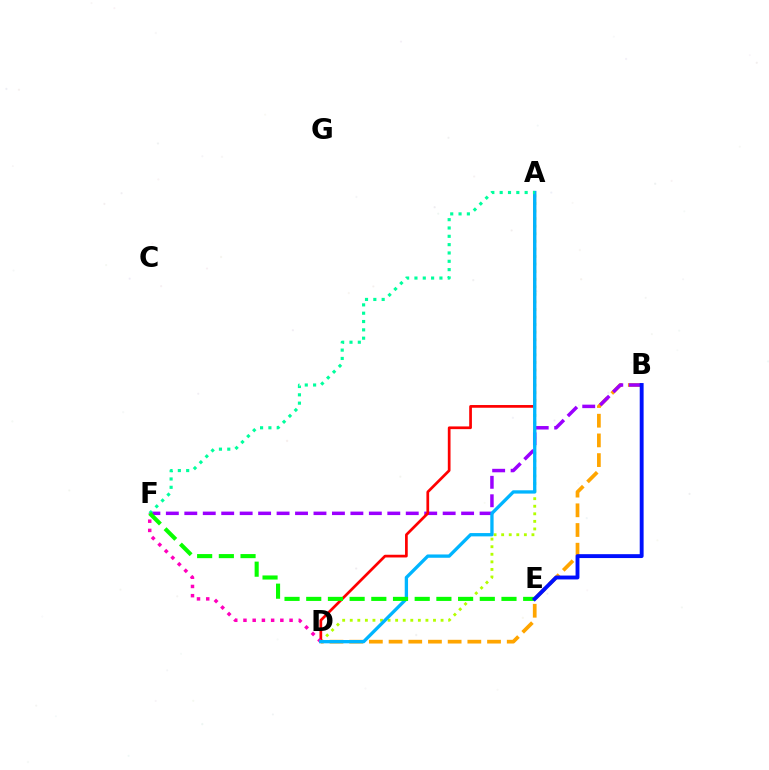{('B', 'D'): [{'color': '#ffa500', 'line_style': 'dashed', 'thickness': 2.68}], ('A', 'D'): [{'color': '#b3ff00', 'line_style': 'dotted', 'thickness': 2.06}, {'color': '#ff0000', 'line_style': 'solid', 'thickness': 1.95}, {'color': '#00b5ff', 'line_style': 'solid', 'thickness': 2.39}], ('B', 'F'): [{'color': '#9b00ff', 'line_style': 'dashed', 'thickness': 2.51}], ('D', 'F'): [{'color': '#ff00bd', 'line_style': 'dotted', 'thickness': 2.51}], ('A', 'F'): [{'color': '#00ff9d', 'line_style': 'dotted', 'thickness': 2.26}], ('E', 'F'): [{'color': '#08ff00', 'line_style': 'dashed', 'thickness': 2.95}], ('B', 'E'): [{'color': '#0010ff', 'line_style': 'solid', 'thickness': 2.8}]}